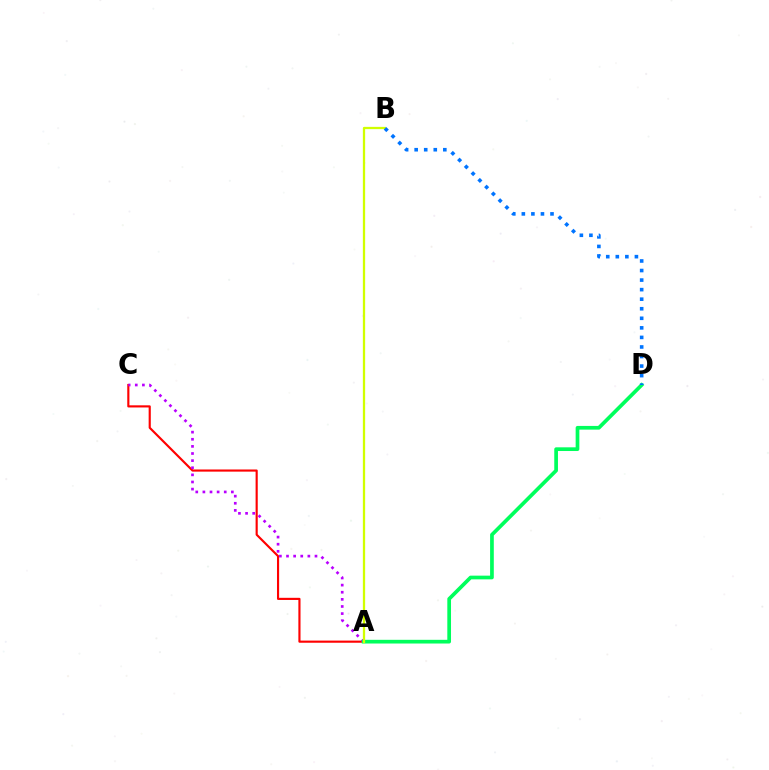{('A', 'C'): [{'color': '#ff0000', 'line_style': 'solid', 'thickness': 1.54}, {'color': '#b900ff', 'line_style': 'dotted', 'thickness': 1.93}], ('A', 'D'): [{'color': '#00ff5c', 'line_style': 'solid', 'thickness': 2.67}], ('A', 'B'): [{'color': '#d1ff00', 'line_style': 'solid', 'thickness': 1.64}], ('B', 'D'): [{'color': '#0074ff', 'line_style': 'dotted', 'thickness': 2.6}]}